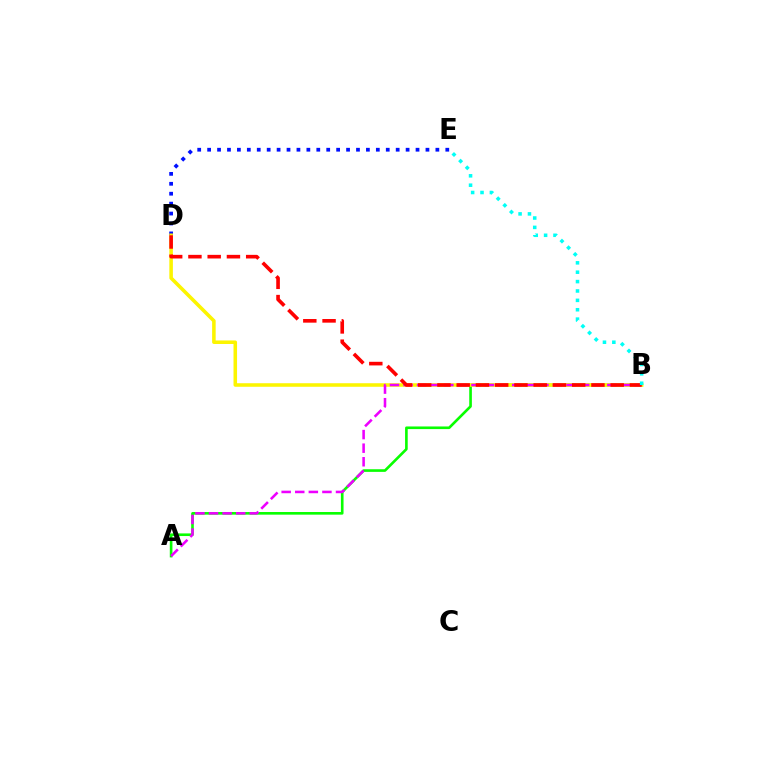{('A', 'B'): [{'color': '#08ff00', 'line_style': 'solid', 'thickness': 1.9}, {'color': '#ee00ff', 'line_style': 'dashed', 'thickness': 1.85}], ('D', 'E'): [{'color': '#0010ff', 'line_style': 'dotted', 'thickness': 2.7}], ('B', 'D'): [{'color': '#fcf500', 'line_style': 'solid', 'thickness': 2.55}, {'color': '#ff0000', 'line_style': 'dashed', 'thickness': 2.61}], ('B', 'E'): [{'color': '#00fff6', 'line_style': 'dotted', 'thickness': 2.55}]}